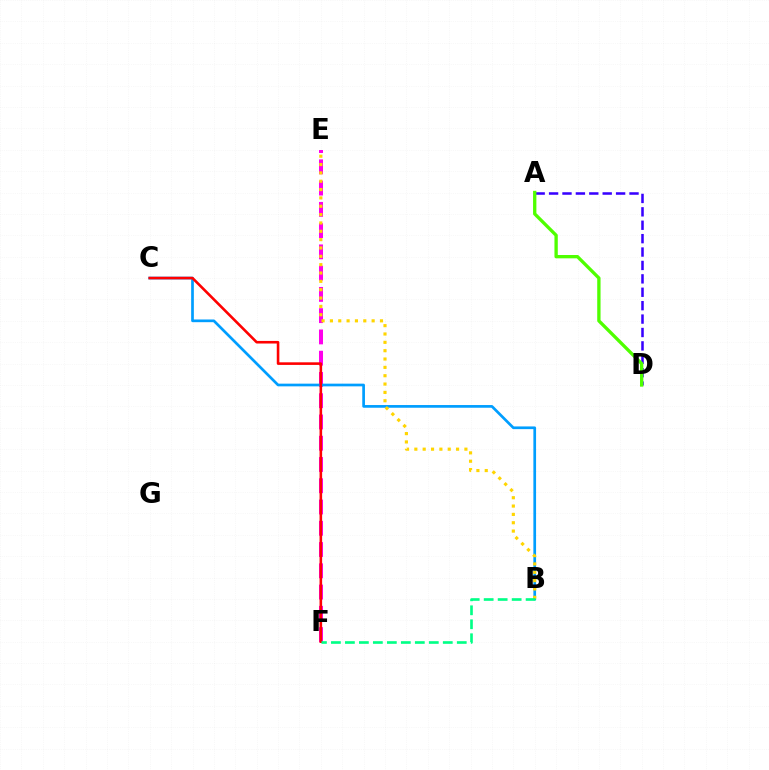{('E', 'F'): [{'color': '#ff00ed', 'line_style': 'dashed', 'thickness': 2.89}], ('B', 'C'): [{'color': '#009eff', 'line_style': 'solid', 'thickness': 1.94}], ('A', 'D'): [{'color': '#3700ff', 'line_style': 'dashed', 'thickness': 1.82}, {'color': '#4fff00', 'line_style': 'solid', 'thickness': 2.39}], ('B', 'E'): [{'color': '#ffd500', 'line_style': 'dotted', 'thickness': 2.27}], ('C', 'F'): [{'color': '#ff0000', 'line_style': 'solid', 'thickness': 1.87}], ('B', 'F'): [{'color': '#00ff86', 'line_style': 'dashed', 'thickness': 1.9}]}